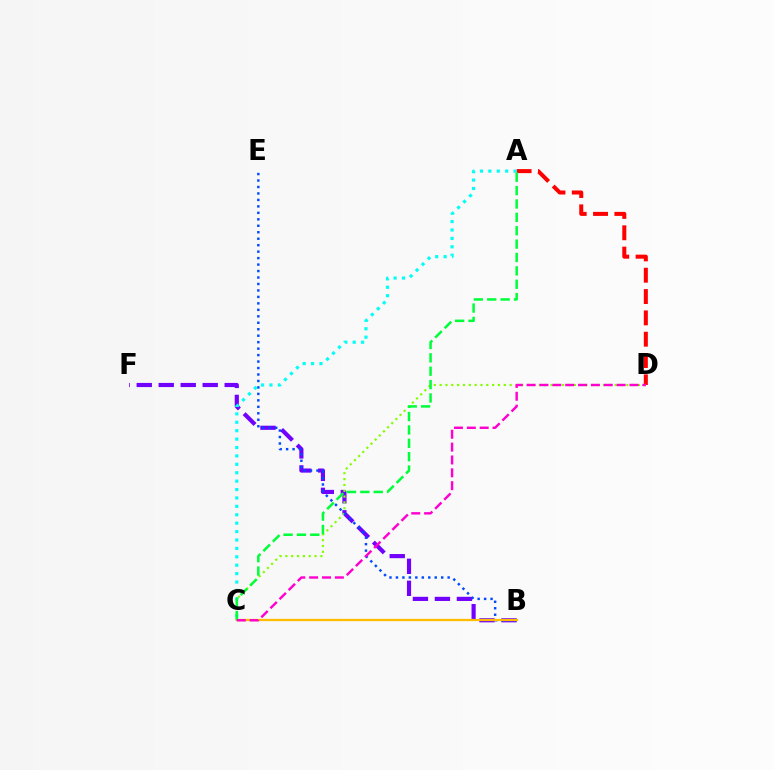{('A', 'D'): [{'color': '#ff0000', 'line_style': 'dashed', 'thickness': 2.9}], ('B', 'F'): [{'color': '#7200ff', 'line_style': 'dashed', 'thickness': 2.99}], ('C', 'D'): [{'color': '#84ff00', 'line_style': 'dotted', 'thickness': 1.59}, {'color': '#ff00cf', 'line_style': 'dashed', 'thickness': 1.75}], ('B', 'E'): [{'color': '#004bff', 'line_style': 'dotted', 'thickness': 1.76}], ('A', 'C'): [{'color': '#00fff6', 'line_style': 'dotted', 'thickness': 2.28}, {'color': '#00ff39', 'line_style': 'dashed', 'thickness': 1.82}], ('B', 'C'): [{'color': '#ffbd00', 'line_style': 'solid', 'thickness': 1.64}]}